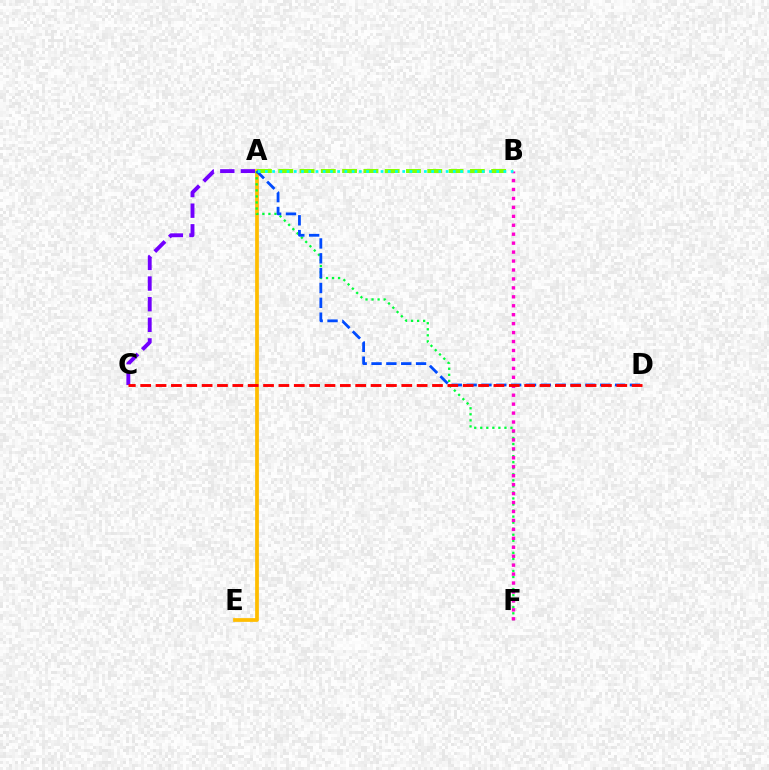{('A', 'C'): [{'color': '#7200ff', 'line_style': 'dashed', 'thickness': 2.8}], ('A', 'E'): [{'color': '#ffbd00', 'line_style': 'solid', 'thickness': 2.69}], ('A', 'F'): [{'color': '#00ff39', 'line_style': 'dotted', 'thickness': 1.64}], ('B', 'F'): [{'color': '#ff00cf', 'line_style': 'dotted', 'thickness': 2.43}], ('A', 'B'): [{'color': '#84ff00', 'line_style': 'dashed', 'thickness': 2.89}, {'color': '#00fff6', 'line_style': 'dotted', 'thickness': 1.96}], ('A', 'D'): [{'color': '#004bff', 'line_style': 'dashed', 'thickness': 2.02}], ('C', 'D'): [{'color': '#ff0000', 'line_style': 'dashed', 'thickness': 2.09}]}